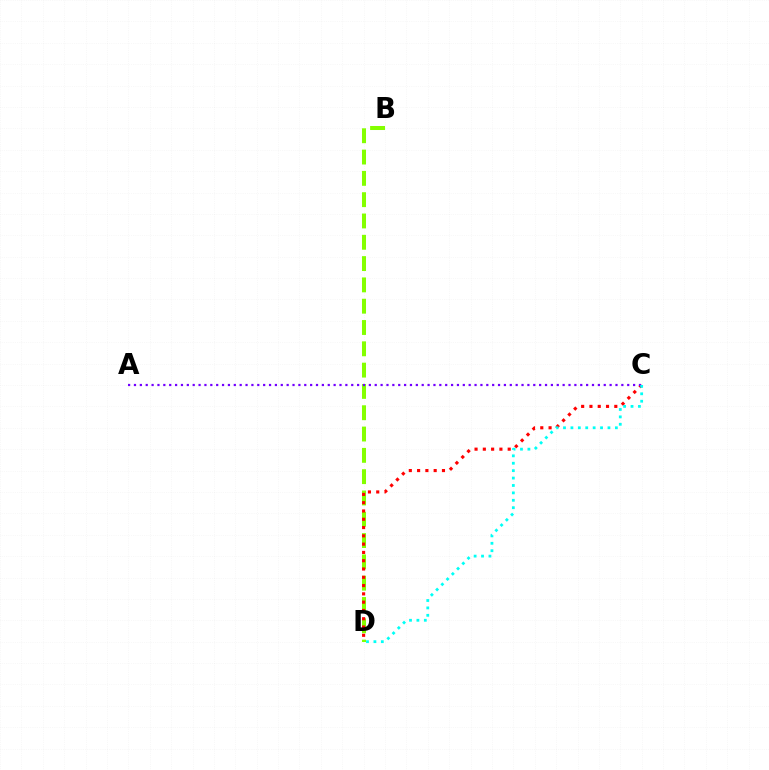{('B', 'D'): [{'color': '#84ff00', 'line_style': 'dashed', 'thickness': 2.89}], ('C', 'D'): [{'color': '#ff0000', 'line_style': 'dotted', 'thickness': 2.25}, {'color': '#00fff6', 'line_style': 'dotted', 'thickness': 2.01}], ('A', 'C'): [{'color': '#7200ff', 'line_style': 'dotted', 'thickness': 1.6}]}